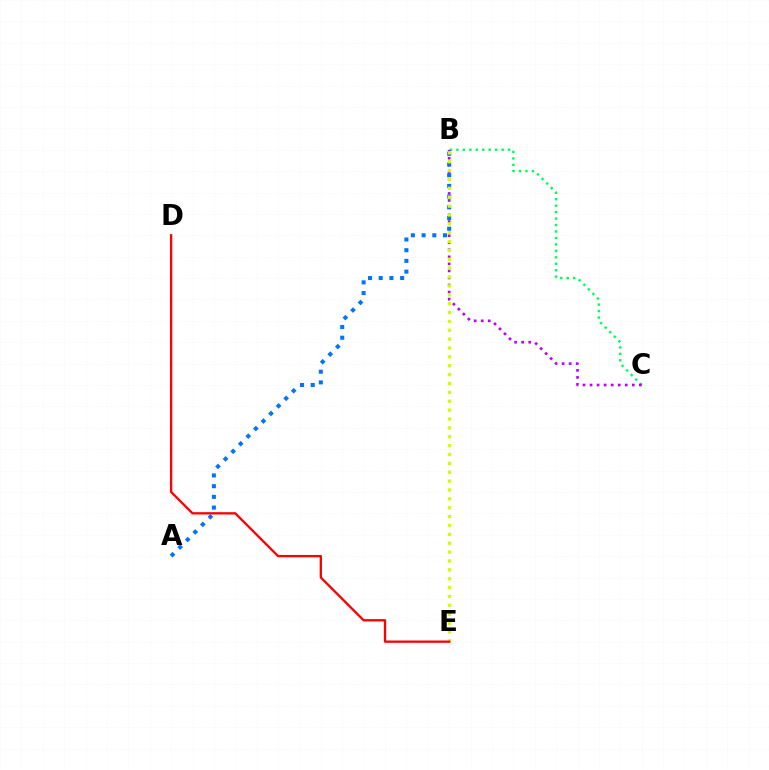{('B', 'C'): [{'color': '#00ff5c', 'line_style': 'dotted', 'thickness': 1.75}, {'color': '#b900ff', 'line_style': 'dotted', 'thickness': 1.91}], ('A', 'B'): [{'color': '#0074ff', 'line_style': 'dotted', 'thickness': 2.91}], ('B', 'E'): [{'color': '#d1ff00', 'line_style': 'dotted', 'thickness': 2.41}], ('D', 'E'): [{'color': '#ff0000', 'line_style': 'solid', 'thickness': 1.67}]}